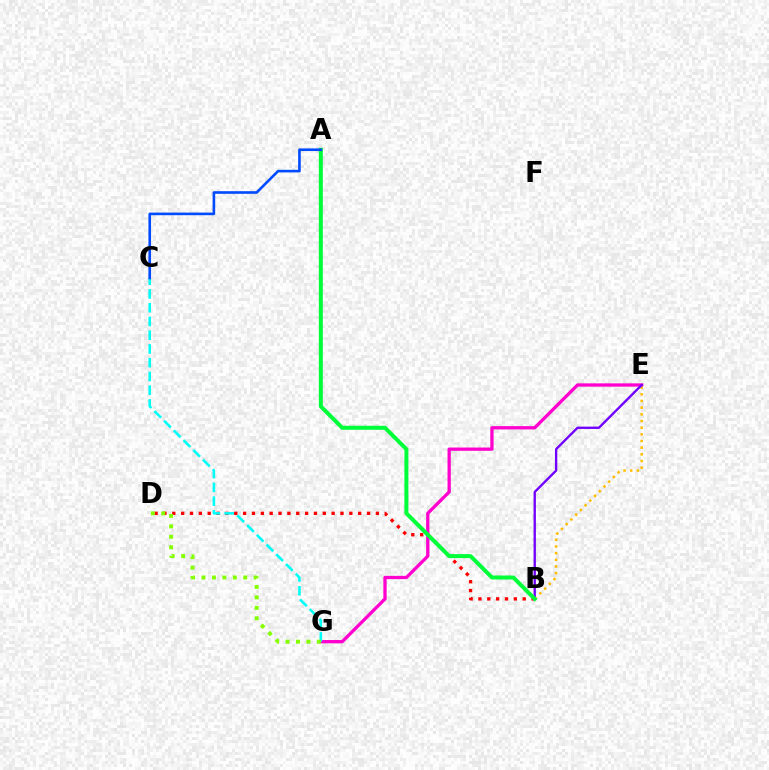{('B', 'D'): [{'color': '#ff0000', 'line_style': 'dotted', 'thickness': 2.41}], ('E', 'G'): [{'color': '#ff00cf', 'line_style': 'solid', 'thickness': 2.37}], ('B', 'E'): [{'color': '#ffbd00', 'line_style': 'dotted', 'thickness': 1.81}, {'color': '#7200ff', 'line_style': 'solid', 'thickness': 1.69}], ('A', 'B'): [{'color': '#00ff39', 'line_style': 'solid', 'thickness': 2.87}], ('C', 'G'): [{'color': '#00fff6', 'line_style': 'dashed', 'thickness': 1.87}], ('D', 'G'): [{'color': '#84ff00', 'line_style': 'dotted', 'thickness': 2.84}], ('A', 'C'): [{'color': '#004bff', 'line_style': 'solid', 'thickness': 1.89}]}